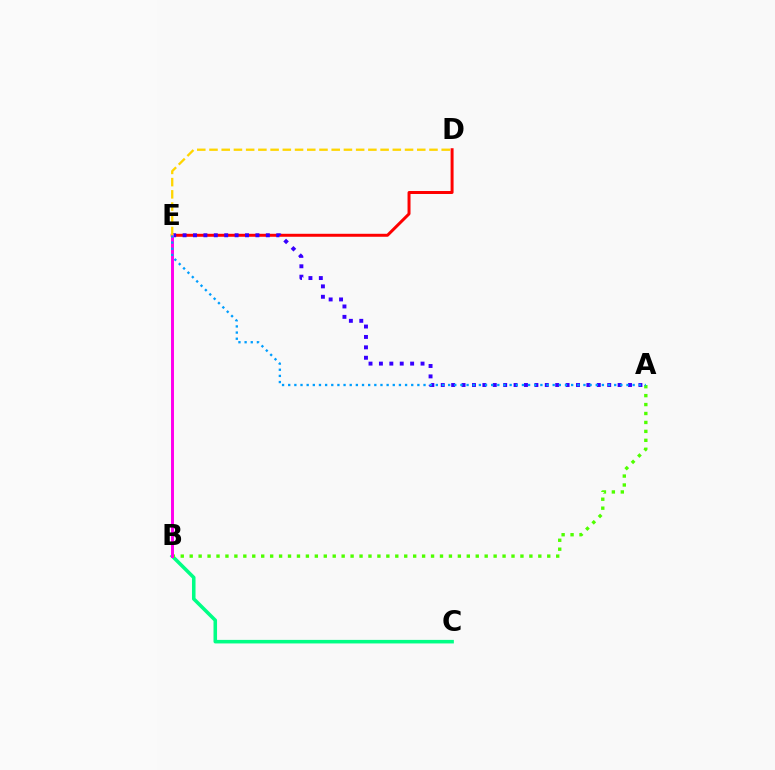{('B', 'C'): [{'color': '#00ff86', 'line_style': 'solid', 'thickness': 2.55}], ('D', 'E'): [{'color': '#ff0000', 'line_style': 'solid', 'thickness': 2.14}, {'color': '#ffd500', 'line_style': 'dashed', 'thickness': 1.66}], ('A', 'E'): [{'color': '#3700ff', 'line_style': 'dotted', 'thickness': 2.83}, {'color': '#009eff', 'line_style': 'dotted', 'thickness': 1.67}], ('A', 'B'): [{'color': '#4fff00', 'line_style': 'dotted', 'thickness': 2.43}], ('B', 'E'): [{'color': '#ff00ed', 'line_style': 'solid', 'thickness': 2.13}]}